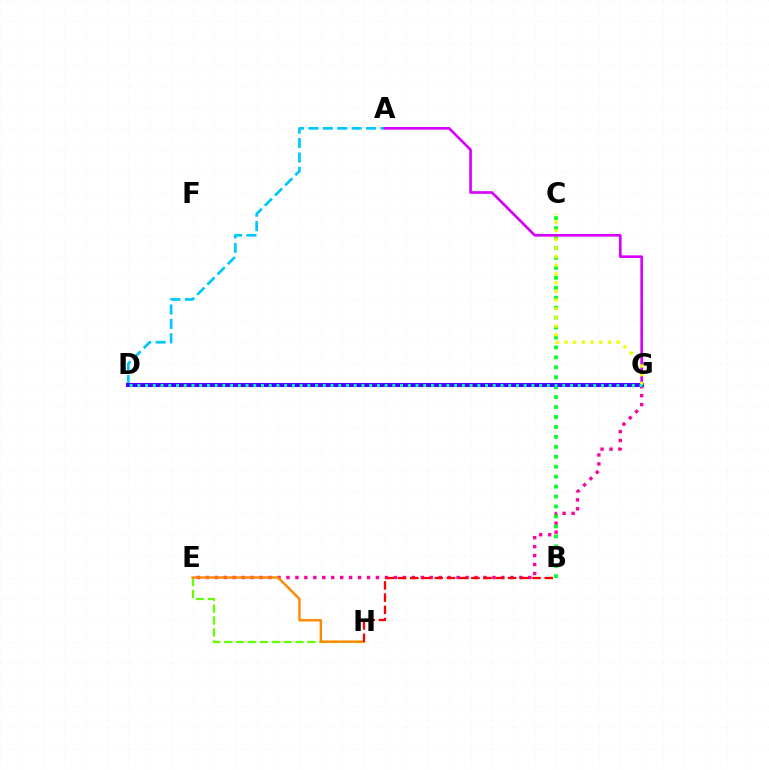{('E', 'G'): [{'color': '#ff00a0', 'line_style': 'dotted', 'thickness': 2.43}], ('A', 'D'): [{'color': '#00c7ff', 'line_style': 'dashed', 'thickness': 1.95}], ('E', 'H'): [{'color': '#66ff00', 'line_style': 'dashed', 'thickness': 1.61}, {'color': '#ff8800', 'line_style': 'solid', 'thickness': 1.73}], ('B', 'C'): [{'color': '#00ff27', 'line_style': 'dotted', 'thickness': 2.7}], ('D', 'G'): [{'color': '#003fff', 'line_style': 'dashed', 'thickness': 1.82}, {'color': '#4f00ff', 'line_style': 'solid', 'thickness': 2.92}, {'color': '#00ffaf', 'line_style': 'dotted', 'thickness': 2.1}], ('A', 'G'): [{'color': '#d600ff', 'line_style': 'solid', 'thickness': 1.91}], ('C', 'G'): [{'color': '#eeff00', 'line_style': 'dotted', 'thickness': 2.36}], ('B', 'H'): [{'color': '#ff0000', 'line_style': 'dashed', 'thickness': 1.66}]}